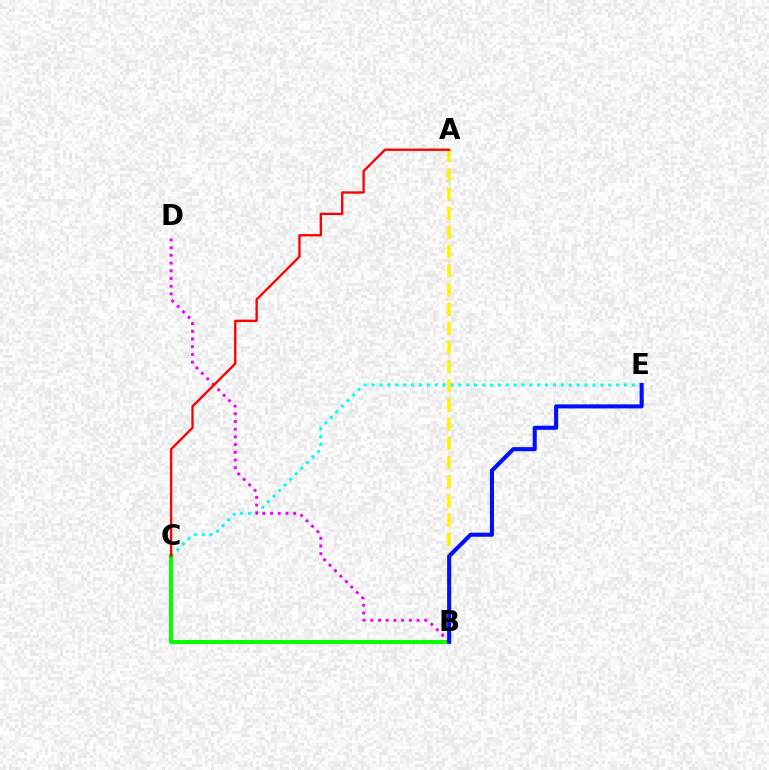{('C', 'E'): [{'color': '#00fff6', 'line_style': 'dotted', 'thickness': 2.14}], ('B', 'C'): [{'color': '#08ff00', 'line_style': 'solid', 'thickness': 2.89}], ('A', 'B'): [{'color': '#fcf500', 'line_style': 'dashed', 'thickness': 2.61}], ('B', 'D'): [{'color': '#ee00ff', 'line_style': 'dotted', 'thickness': 2.09}], ('B', 'E'): [{'color': '#0010ff', 'line_style': 'solid', 'thickness': 2.95}], ('A', 'C'): [{'color': '#ff0000', 'line_style': 'solid', 'thickness': 1.69}]}